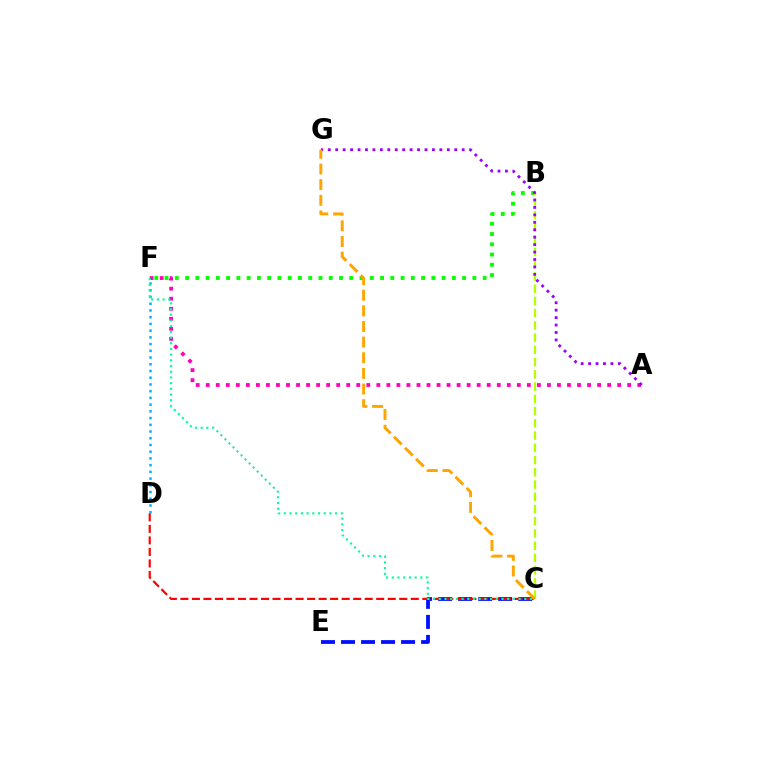{('C', 'E'): [{'color': '#0010ff', 'line_style': 'dashed', 'thickness': 2.72}], ('D', 'F'): [{'color': '#00b5ff', 'line_style': 'dotted', 'thickness': 1.83}], ('B', 'F'): [{'color': '#08ff00', 'line_style': 'dotted', 'thickness': 2.79}], ('B', 'C'): [{'color': '#b3ff00', 'line_style': 'dashed', 'thickness': 1.66}], ('A', 'F'): [{'color': '#ff00bd', 'line_style': 'dotted', 'thickness': 2.73}], ('A', 'G'): [{'color': '#9b00ff', 'line_style': 'dotted', 'thickness': 2.02}], ('C', 'D'): [{'color': '#ff0000', 'line_style': 'dashed', 'thickness': 1.56}], ('C', 'G'): [{'color': '#ffa500', 'line_style': 'dashed', 'thickness': 2.13}], ('C', 'F'): [{'color': '#00ff9d', 'line_style': 'dotted', 'thickness': 1.55}]}